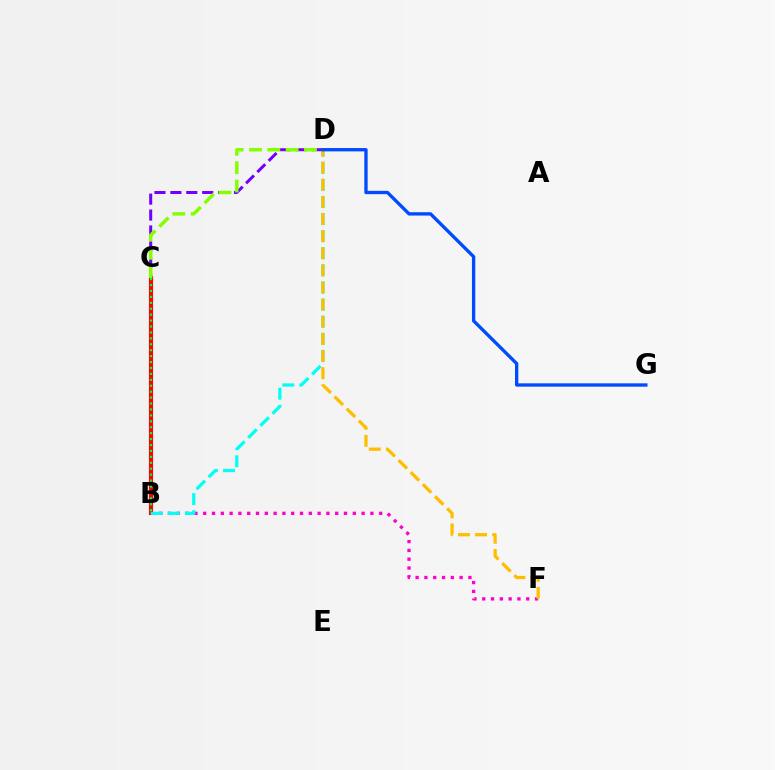{('B', 'F'): [{'color': '#ff00cf', 'line_style': 'dotted', 'thickness': 2.39}], ('B', 'C'): [{'color': '#ff0000', 'line_style': 'solid', 'thickness': 2.97}, {'color': '#00ff39', 'line_style': 'dotted', 'thickness': 1.61}], ('B', 'D'): [{'color': '#00fff6', 'line_style': 'dashed', 'thickness': 2.32}], ('C', 'D'): [{'color': '#7200ff', 'line_style': 'dashed', 'thickness': 2.16}, {'color': '#84ff00', 'line_style': 'dashed', 'thickness': 2.49}], ('D', 'F'): [{'color': '#ffbd00', 'line_style': 'dashed', 'thickness': 2.33}], ('D', 'G'): [{'color': '#004bff', 'line_style': 'solid', 'thickness': 2.4}]}